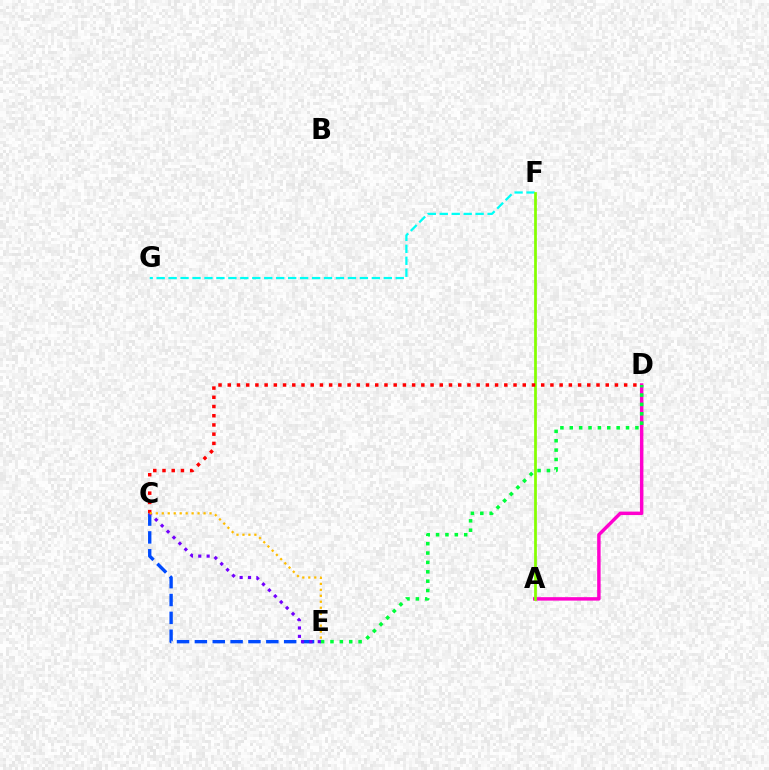{('A', 'D'): [{'color': '#ff00cf', 'line_style': 'solid', 'thickness': 2.49}], ('C', 'E'): [{'color': '#004bff', 'line_style': 'dashed', 'thickness': 2.43}, {'color': '#7200ff', 'line_style': 'dotted', 'thickness': 2.27}, {'color': '#ffbd00', 'line_style': 'dotted', 'thickness': 1.62}], ('D', 'E'): [{'color': '#00ff39', 'line_style': 'dotted', 'thickness': 2.55}], ('F', 'G'): [{'color': '#00fff6', 'line_style': 'dashed', 'thickness': 1.62}], ('A', 'F'): [{'color': '#84ff00', 'line_style': 'solid', 'thickness': 1.97}], ('C', 'D'): [{'color': '#ff0000', 'line_style': 'dotted', 'thickness': 2.5}]}